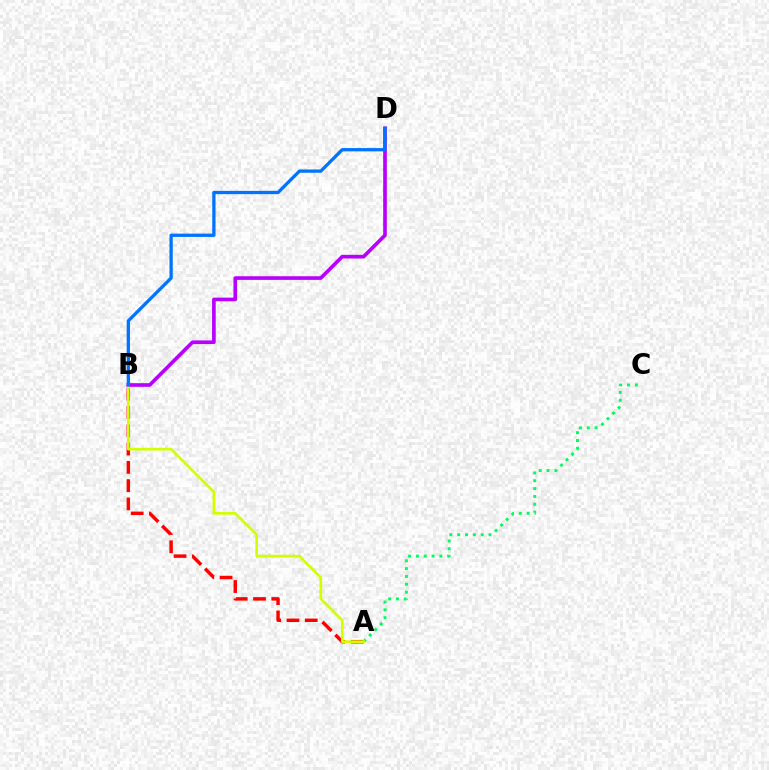{('A', 'B'): [{'color': '#ff0000', 'line_style': 'dashed', 'thickness': 2.48}, {'color': '#d1ff00', 'line_style': 'solid', 'thickness': 1.93}], ('A', 'C'): [{'color': '#00ff5c', 'line_style': 'dotted', 'thickness': 2.13}], ('B', 'D'): [{'color': '#b900ff', 'line_style': 'solid', 'thickness': 2.63}, {'color': '#0074ff', 'line_style': 'solid', 'thickness': 2.36}]}